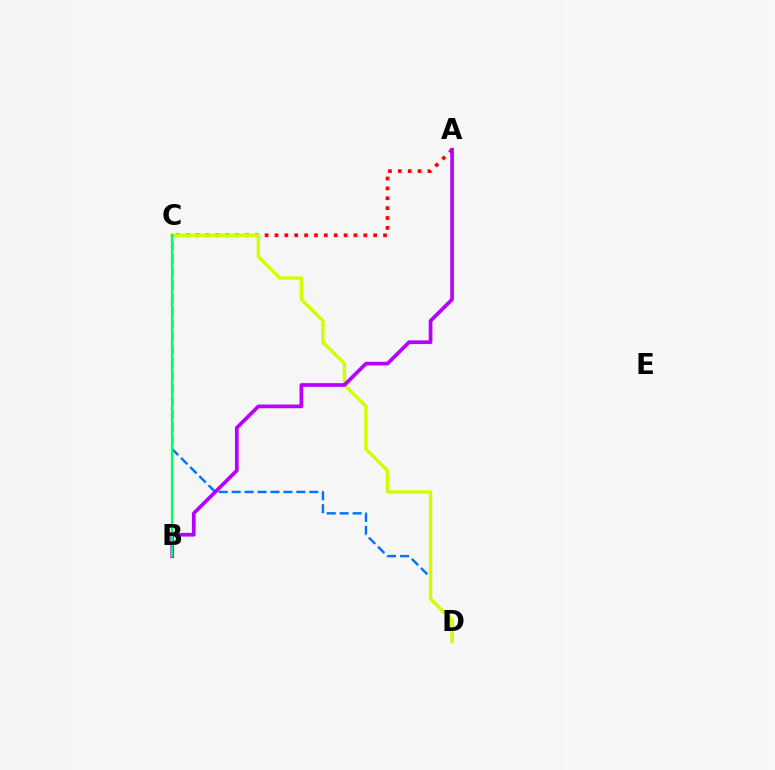{('C', 'D'): [{'color': '#0074ff', 'line_style': 'dashed', 'thickness': 1.76}, {'color': '#d1ff00', 'line_style': 'solid', 'thickness': 2.44}], ('A', 'C'): [{'color': '#ff0000', 'line_style': 'dotted', 'thickness': 2.68}], ('A', 'B'): [{'color': '#b900ff', 'line_style': 'solid', 'thickness': 2.67}], ('B', 'C'): [{'color': '#00ff5c', 'line_style': 'solid', 'thickness': 1.64}]}